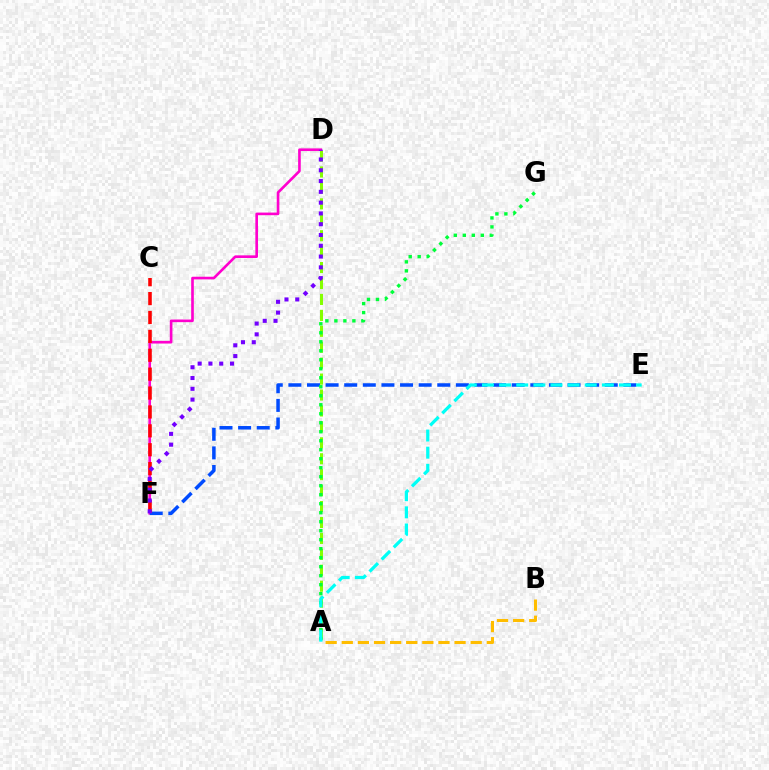{('A', 'D'): [{'color': '#84ff00', 'line_style': 'dashed', 'thickness': 2.16}], ('D', 'F'): [{'color': '#ff00cf', 'line_style': 'solid', 'thickness': 1.9}, {'color': '#7200ff', 'line_style': 'dotted', 'thickness': 2.93}], ('E', 'F'): [{'color': '#004bff', 'line_style': 'dashed', 'thickness': 2.53}], ('C', 'F'): [{'color': '#ff0000', 'line_style': 'dashed', 'thickness': 2.57}], ('A', 'G'): [{'color': '#00ff39', 'line_style': 'dotted', 'thickness': 2.44}], ('A', 'E'): [{'color': '#00fff6', 'line_style': 'dashed', 'thickness': 2.33}], ('A', 'B'): [{'color': '#ffbd00', 'line_style': 'dashed', 'thickness': 2.19}]}